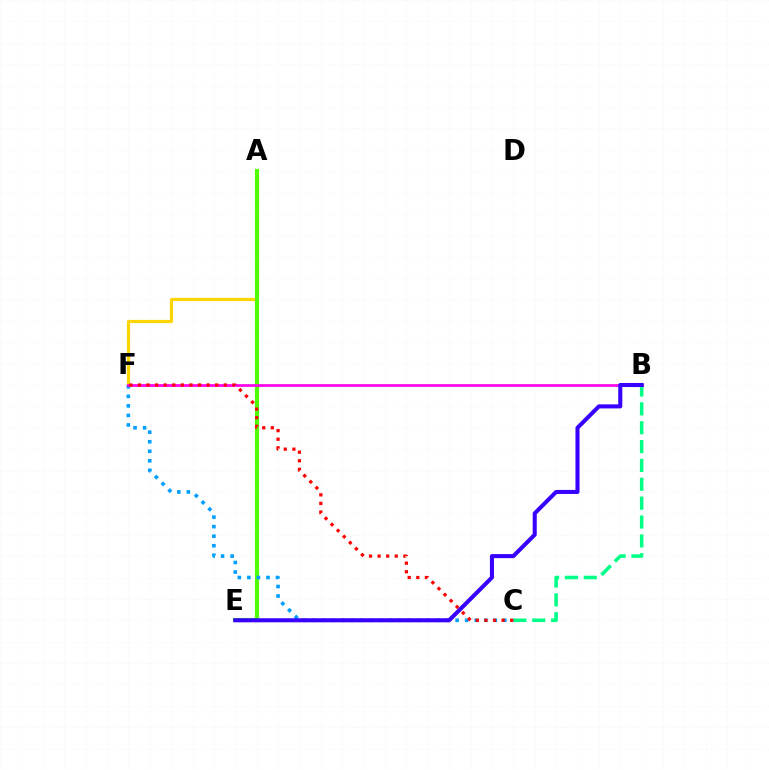{('A', 'F'): [{'color': '#ffd500', 'line_style': 'solid', 'thickness': 2.28}], ('A', 'E'): [{'color': '#4fff00', 'line_style': 'solid', 'thickness': 2.97}], ('B', 'C'): [{'color': '#00ff86', 'line_style': 'dashed', 'thickness': 2.56}], ('C', 'F'): [{'color': '#009eff', 'line_style': 'dotted', 'thickness': 2.59}, {'color': '#ff0000', 'line_style': 'dotted', 'thickness': 2.33}], ('B', 'F'): [{'color': '#ff00ed', 'line_style': 'solid', 'thickness': 1.95}], ('B', 'E'): [{'color': '#3700ff', 'line_style': 'solid', 'thickness': 2.92}]}